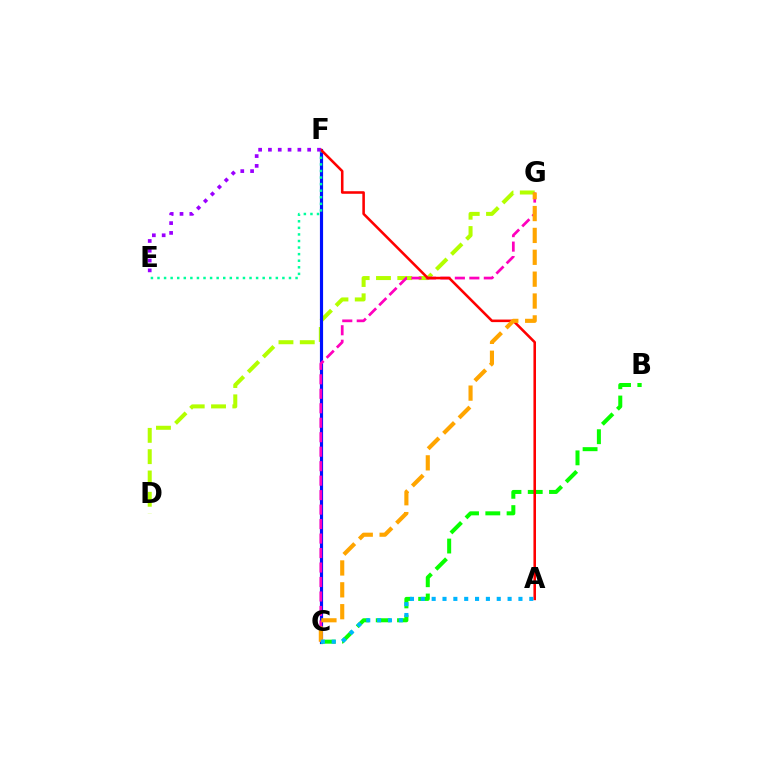{('D', 'G'): [{'color': '#b3ff00', 'line_style': 'dashed', 'thickness': 2.89}], ('C', 'F'): [{'color': '#0010ff', 'line_style': 'solid', 'thickness': 2.28}], ('C', 'G'): [{'color': '#ff00bd', 'line_style': 'dashed', 'thickness': 1.97}, {'color': '#ffa500', 'line_style': 'dashed', 'thickness': 2.97}], ('B', 'C'): [{'color': '#08ff00', 'line_style': 'dashed', 'thickness': 2.89}], ('E', 'F'): [{'color': '#00ff9d', 'line_style': 'dotted', 'thickness': 1.79}, {'color': '#9b00ff', 'line_style': 'dotted', 'thickness': 2.67}], ('A', 'F'): [{'color': '#ff0000', 'line_style': 'solid', 'thickness': 1.85}], ('A', 'C'): [{'color': '#00b5ff', 'line_style': 'dotted', 'thickness': 2.95}]}